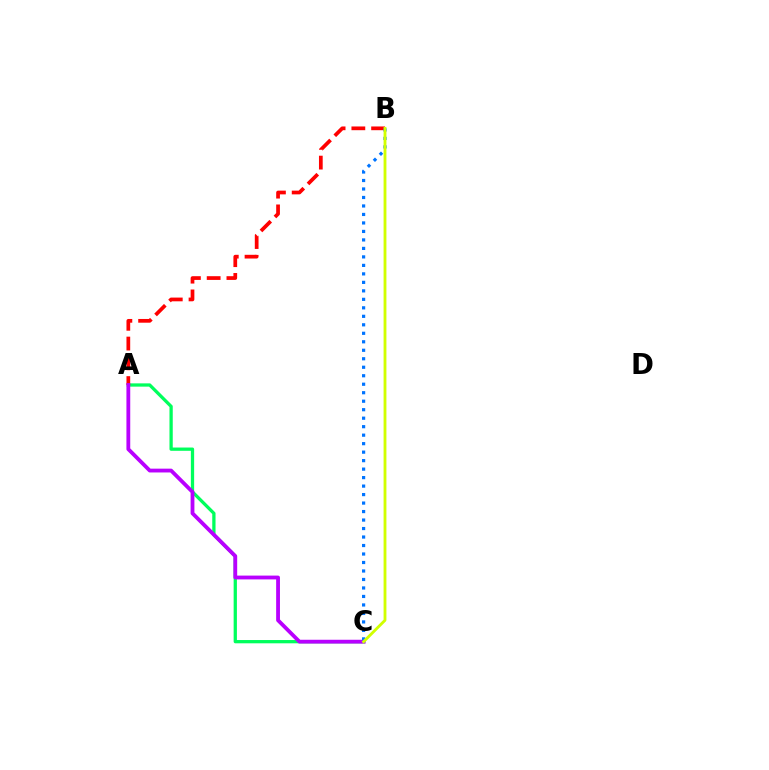{('A', 'C'): [{'color': '#00ff5c', 'line_style': 'solid', 'thickness': 2.36}, {'color': '#b900ff', 'line_style': 'solid', 'thickness': 2.74}], ('A', 'B'): [{'color': '#ff0000', 'line_style': 'dashed', 'thickness': 2.68}], ('B', 'C'): [{'color': '#0074ff', 'line_style': 'dotted', 'thickness': 2.31}, {'color': '#d1ff00', 'line_style': 'solid', 'thickness': 2.04}]}